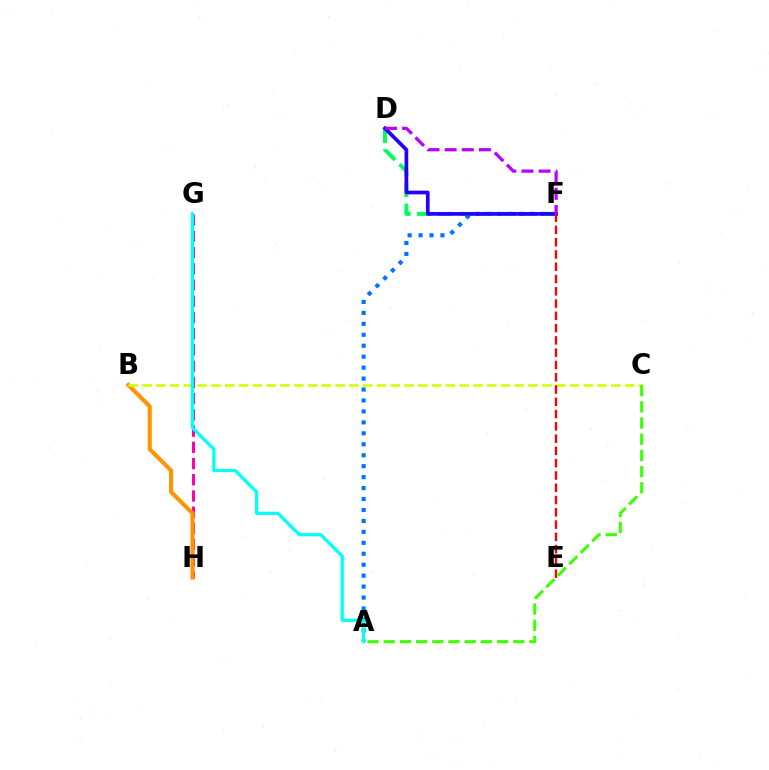{('A', 'F'): [{'color': '#0074ff', 'line_style': 'dotted', 'thickness': 2.97}], ('G', 'H'): [{'color': '#ff00ac', 'line_style': 'dashed', 'thickness': 2.2}], ('B', 'H'): [{'color': '#ff9400', 'line_style': 'solid', 'thickness': 2.95}], ('D', 'F'): [{'color': '#00ff5c', 'line_style': 'dashed', 'thickness': 2.86}, {'color': '#2500ff', 'line_style': 'solid', 'thickness': 2.67}, {'color': '#b900ff', 'line_style': 'dashed', 'thickness': 2.33}], ('B', 'C'): [{'color': '#d1ff00', 'line_style': 'dashed', 'thickness': 1.87}], ('A', 'G'): [{'color': '#00fff6', 'line_style': 'solid', 'thickness': 2.33}], ('E', 'F'): [{'color': '#ff0000', 'line_style': 'dashed', 'thickness': 1.67}], ('A', 'C'): [{'color': '#3dff00', 'line_style': 'dashed', 'thickness': 2.2}]}